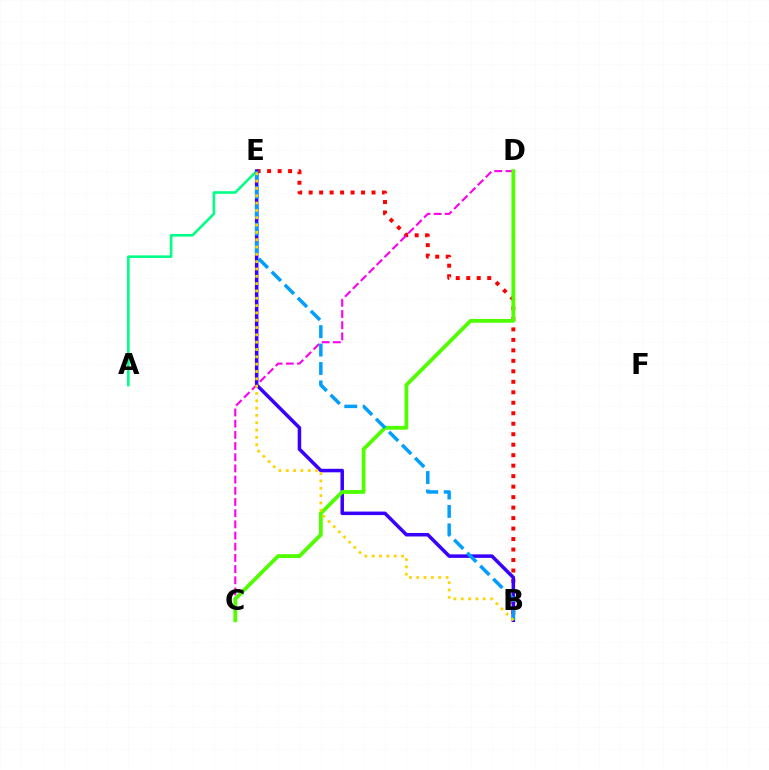{('B', 'E'): [{'color': '#ff0000', 'line_style': 'dotted', 'thickness': 2.85}, {'color': '#3700ff', 'line_style': 'solid', 'thickness': 2.53}, {'color': '#009eff', 'line_style': 'dashed', 'thickness': 2.5}, {'color': '#ffd500', 'line_style': 'dotted', 'thickness': 1.99}], ('C', 'D'): [{'color': '#ff00ed', 'line_style': 'dashed', 'thickness': 1.52}, {'color': '#4fff00', 'line_style': 'solid', 'thickness': 2.73}], ('A', 'E'): [{'color': '#00ff86', 'line_style': 'solid', 'thickness': 1.88}]}